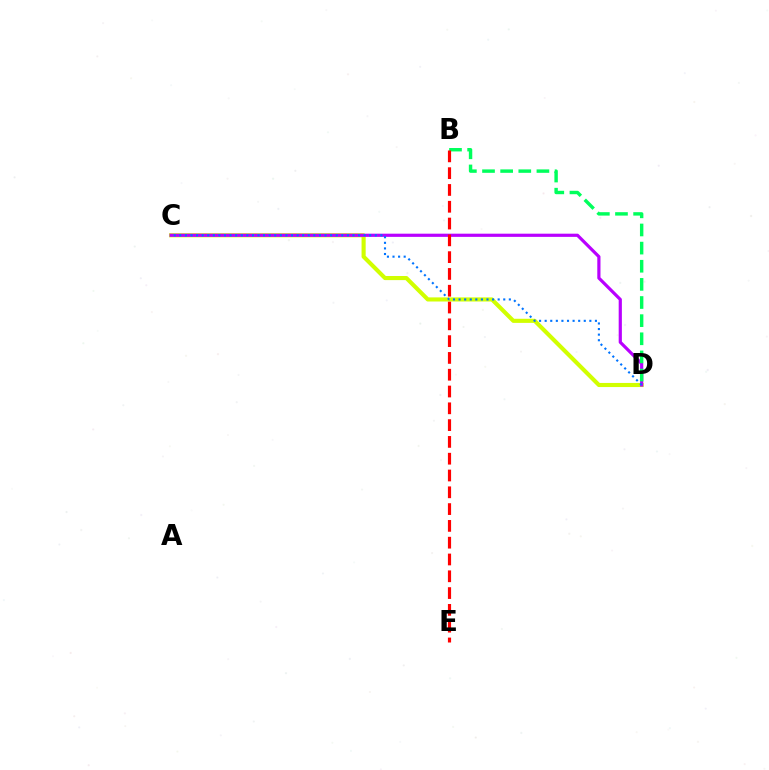{('C', 'D'): [{'color': '#d1ff00', 'line_style': 'solid', 'thickness': 2.96}, {'color': '#b900ff', 'line_style': 'solid', 'thickness': 2.29}, {'color': '#0074ff', 'line_style': 'dotted', 'thickness': 1.52}], ('B', 'D'): [{'color': '#00ff5c', 'line_style': 'dashed', 'thickness': 2.46}], ('B', 'E'): [{'color': '#ff0000', 'line_style': 'dashed', 'thickness': 2.28}]}